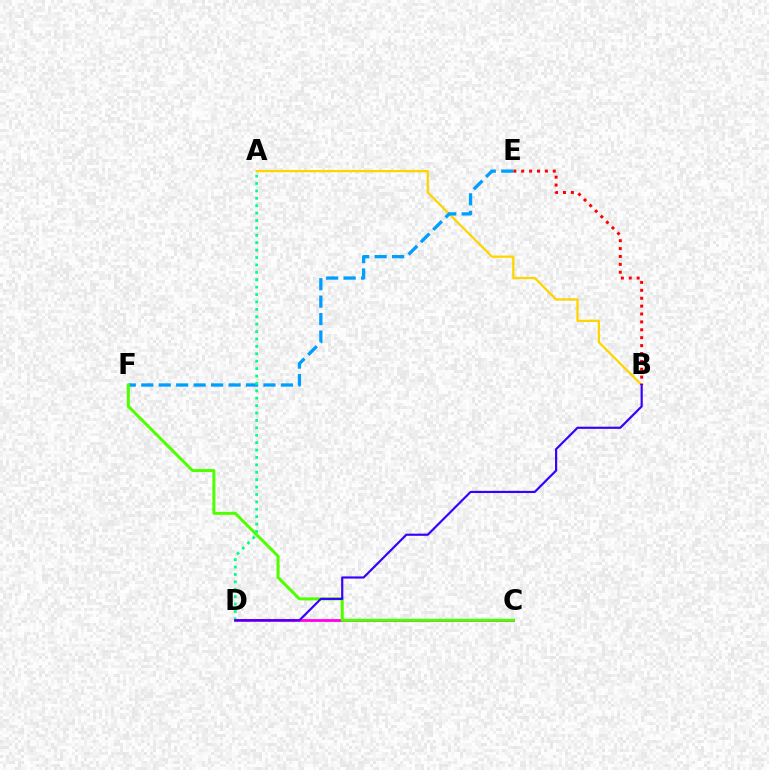{('A', 'B'): [{'color': '#ffd500', 'line_style': 'solid', 'thickness': 1.63}], ('C', 'D'): [{'color': '#ff00ed', 'line_style': 'solid', 'thickness': 2.01}], ('B', 'E'): [{'color': '#ff0000', 'line_style': 'dotted', 'thickness': 2.14}], ('E', 'F'): [{'color': '#009eff', 'line_style': 'dashed', 'thickness': 2.37}], ('C', 'F'): [{'color': '#4fff00', 'line_style': 'solid', 'thickness': 2.17}], ('A', 'D'): [{'color': '#00ff86', 'line_style': 'dotted', 'thickness': 2.01}], ('B', 'D'): [{'color': '#3700ff', 'line_style': 'solid', 'thickness': 1.56}]}